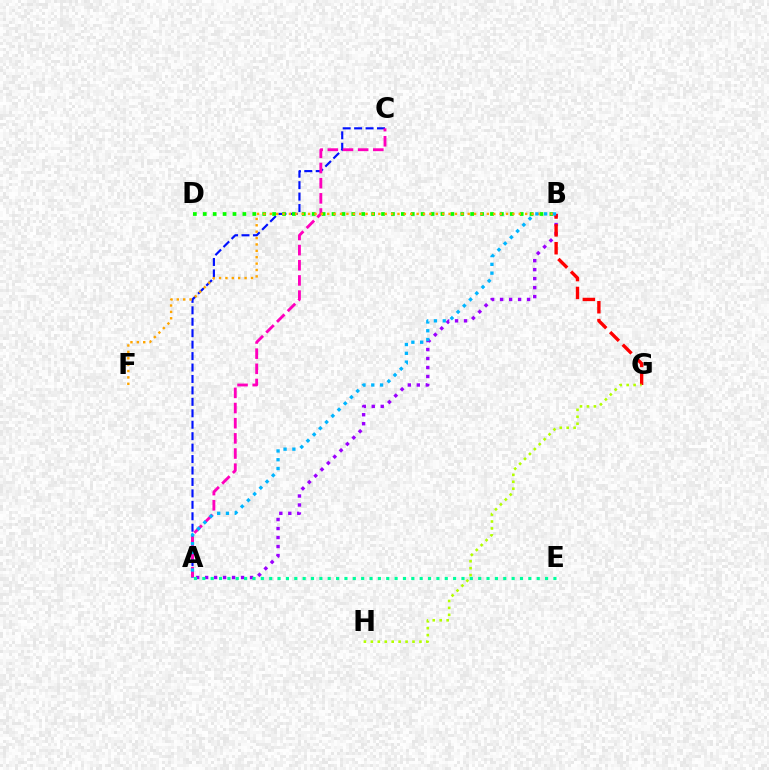{('A', 'C'): [{'color': '#0010ff', 'line_style': 'dashed', 'thickness': 1.55}, {'color': '#ff00bd', 'line_style': 'dashed', 'thickness': 2.06}], ('A', 'B'): [{'color': '#9b00ff', 'line_style': 'dotted', 'thickness': 2.44}, {'color': '#00b5ff', 'line_style': 'dotted', 'thickness': 2.39}], ('B', 'G'): [{'color': '#ff0000', 'line_style': 'dashed', 'thickness': 2.42}], ('B', 'D'): [{'color': '#08ff00', 'line_style': 'dotted', 'thickness': 2.69}], ('B', 'F'): [{'color': '#ffa500', 'line_style': 'dotted', 'thickness': 1.73}], ('A', 'E'): [{'color': '#00ff9d', 'line_style': 'dotted', 'thickness': 2.27}], ('G', 'H'): [{'color': '#b3ff00', 'line_style': 'dotted', 'thickness': 1.89}]}